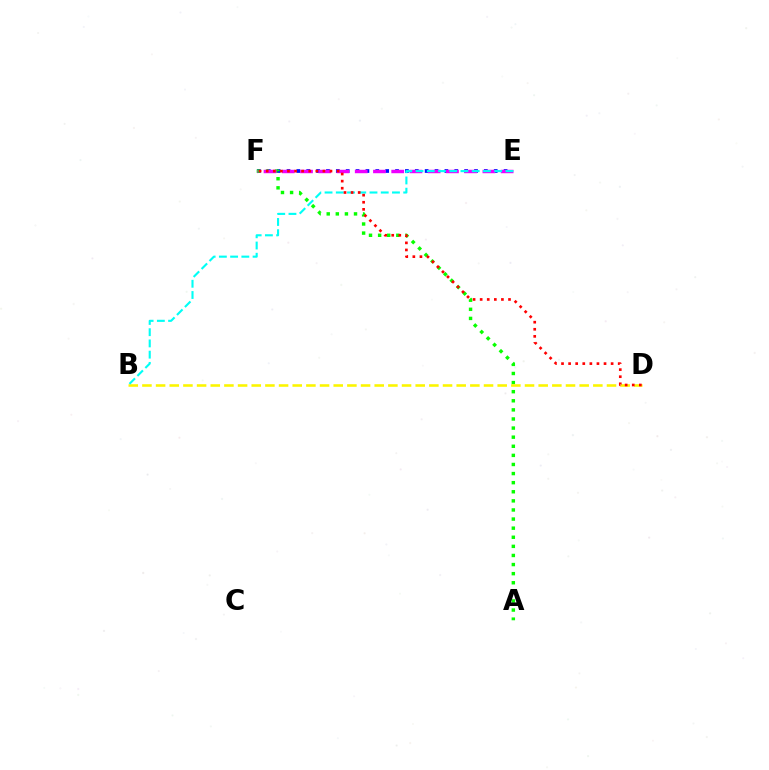{('E', 'F'): [{'color': '#0010ff', 'line_style': 'dotted', 'thickness': 2.68}, {'color': '#ee00ff', 'line_style': 'dashed', 'thickness': 2.48}], ('A', 'F'): [{'color': '#08ff00', 'line_style': 'dotted', 'thickness': 2.47}], ('B', 'D'): [{'color': '#fcf500', 'line_style': 'dashed', 'thickness': 1.86}], ('B', 'E'): [{'color': '#00fff6', 'line_style': 'dashed', 'thickness': 1.53}], ('D', 'F'): [{'color': '#ff0000', 'line_style': 'dotted', 'thickness': 1.93}]}